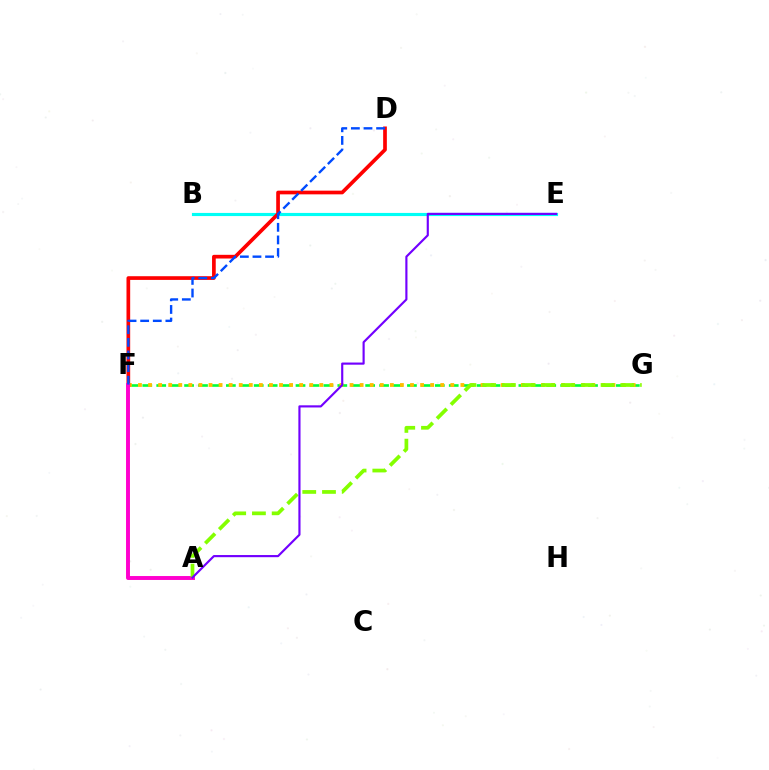{('F', 'G'): [{'color': '#00ff39', 'line_style': 'dashed', 'thickness': 1.89}, {'color': '#ffbd00', 'line_style': 'dotted', 'thickness': 2.74}], ('B', 'E'): [{'color': '#00fff6', 'line_style': 'solid', 'thickness': 2.26}], ('D', 'F'): [{'color': '#ff0000', 'line_style': 'solid', 'thickness': 2.66}, {'color': '#004bff', 'line_style': 'dashed', 'thickness': 1.71}], ('A', 'F'): [{'color': '#ff00cf', 'line_style': 'solid', 'thickness': 2.83}], ('A', 'G'): [{'color': '#84ff00', 'line_style': 'dashed', 'thickness': 2.68}], ('A', 'E'): [{'color': '#7200ff', 'line_style': 'solid', 'thickness': 1.55}]}